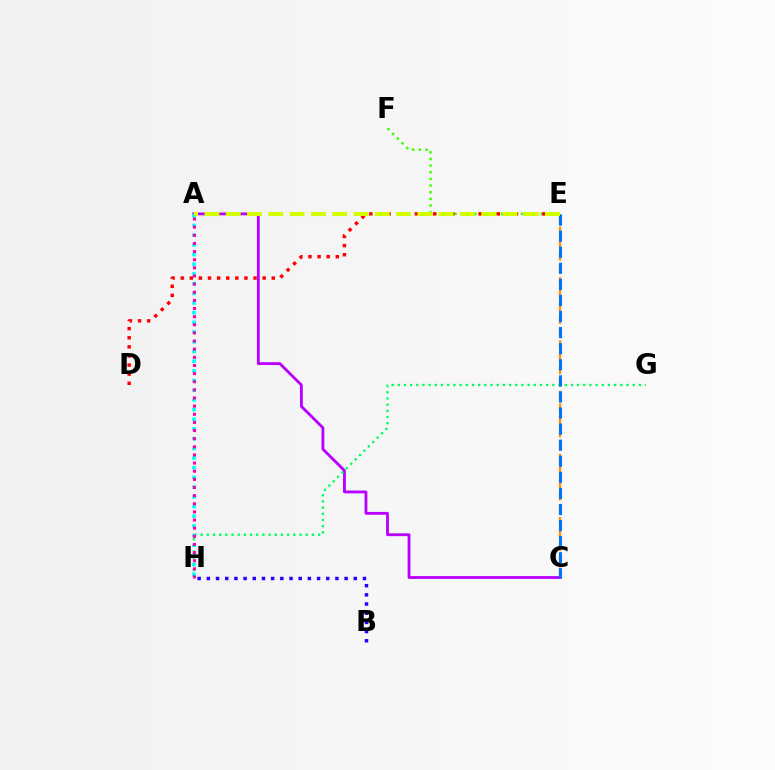{('E', 'F'): [{'color': '#3dff00', 'line_style': 'dotted', 'thickness': 1.81}], ('A', 'C'): [{'color': '#b900ff', 'line_style': 'solid', 'thickness': 2.04}], ('G', 'H'): [{'color': '#00ff5c', 'line_style': 'dotted', 'thickness': 1.68}], ('A', 'H'): [{'color': '#00fff6', 'line_style': 'dotted', 'thickness': 2.63}, {'color': '#ff00ac', 'line_style': 'dotted', 'thickness': 2.21}], ('C', 'E'): [{'color': '#ff9400', 'line_style': 'dashed', 'thickness': 1.71}, {'color': '#0074ff', 'line_style': 'dashed', 'thickness': 2.18}], ('B', 'H'): [{'color': '#2500ff', 'line_style': 'dotted', 'thickness': 2.5}], ('D', 'E'): [{'color': '#ff0000', 'line_style': 'dotted', 'thickness': 2.47}], ('A', 'E'): [{'color': '#d1ff00', 'line_style': 'dashed', 'thickness': 2.89}]}